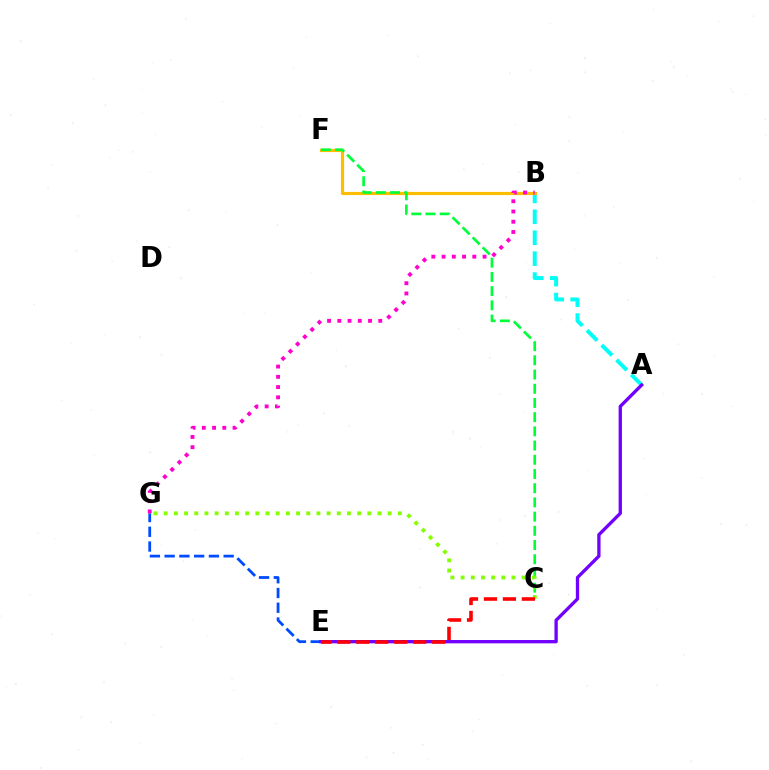{('A', 'B'): [{'color': '#00fff6', 'line_style': 'dashed', 'thickness': 2.84}], ('B', 'F'): [{'color': '#ffbd00', 'line_style': 'solid', 'thickness': 2.29}], ('C', 'F'): [{'color': '#00ff39', 'line_style': 'dashed', 'thickness': 1.93}], ('E', 'G'): [{'color': '#004bff', 'line_style': 'dashed', 'thickness': 2.0}], ('C', 'G'): [{'color': '#84ff00', 'line_style': 'dotted', 'thickness': 2.77}], ('A', 'E'): [{'color': '#7200ff', 'line_style': 'solid', 'thickness': 2.38}], ('B', 'G'): [{'color': '#ff00cf', 'line_style': 'dotted', 'thickness': 2.78}], ('C', 'E'): [{'color': '#ff0000', 'line_style': 'dashed', 'thickness': 2.58}]}